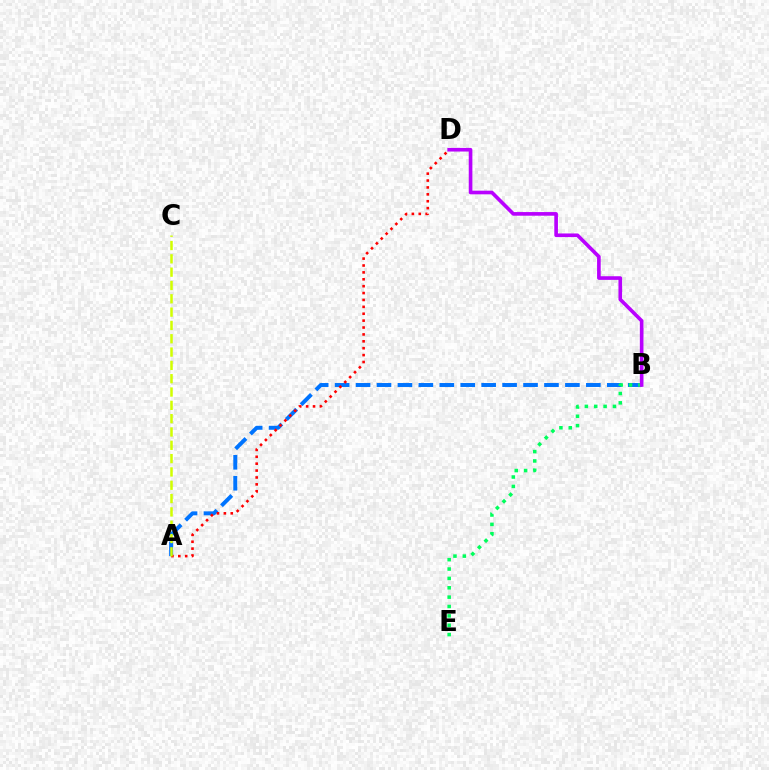{('A', 'B'): [{'color': '#0074ff', 'line_style': 'dashed', 'thickness': 2.84}], ('A', 'D'): [{'color': '#ff0000', 'line_style': 'dotted', 'thickness': 1.87}], ('A', 'C'): [{'color': '#d1ff00', 'line_style': 'dashed', 'thickness': 1.81}], ('B', 'E'): [{'color': '#00ff5c', 'line_style': 'dotted', 'thickness': 2.54}], ('B', 'D'): [{'color': '#b900ff', 'line_style': 'solid', 'thickness': 2.62}]}